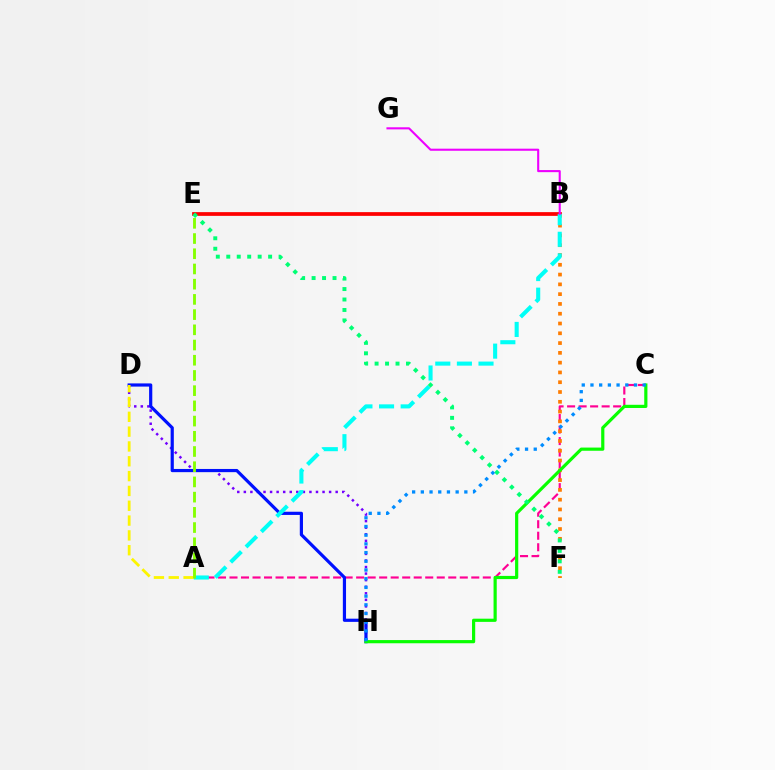{('A', 'C'): [{'color': '#ff0094', 'line_style': 'dashed', 'thickness': 1.56}], ('B', 'E'): [{'color': '#ff0000', 'line_style': 'solid', 'thickness': 2.69}], ('B', 'F'): [{'color': '#ff7c00', 'line_style': 'dotted', 'thickness': 2.66}], ('D', 'H'): [{'color': '#7200ff', 'line_style': 'dotted', 'thickness': 1.78}, {'color': '#0010ff', 'line_style': 'solid', 'thickness': 2.3}], ('C', 'H'): [{'color': '#08ff00', 'line_style': 'solid', 'thickness': 2.29}, {'color': '#008cff', 'line_style': 'dotted', 'thickness': 2.36}], ('A', 'B'): [{'color': '#00fff6', 'line_style': 'dashed', 'thickness': 2.94}], ('E', 'F'): [{'color': '#00ff74', 'line_style': 'dotted', 'thickness': 2.84}], ('B', 'G'): [{'color': '#ee00ff', 'line_style': 'solid', 'thickness': 1.51}], ('A', 'D'): [{'color': '#fcf500', 'line_style': 'dashed', 'thickness': 2.01}], ('A', 'E'): [{'color': '#84ff00', 'line_style': 'dashed', 'thickness': 2.07}]}